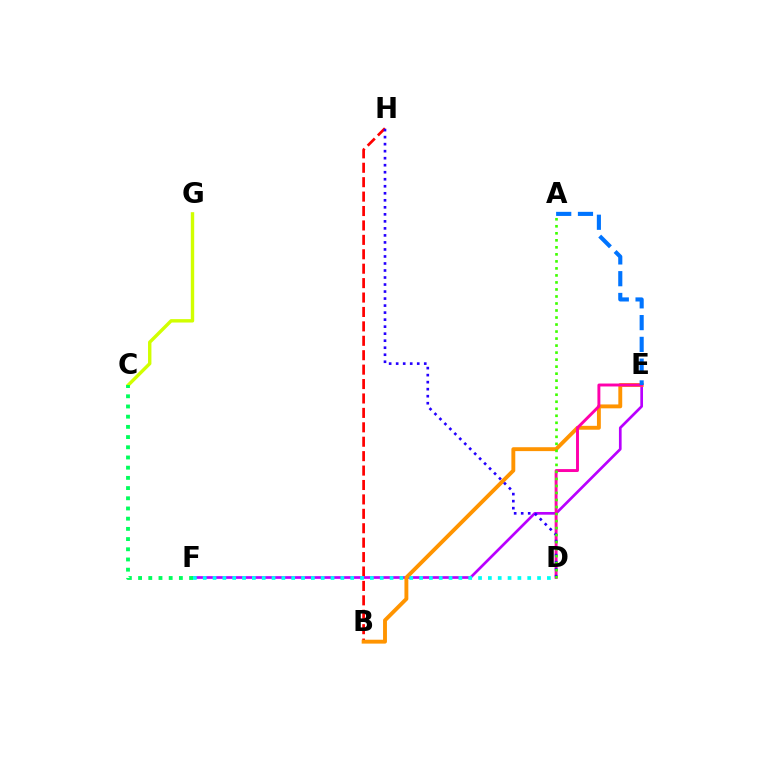{('B', 'H'): [{'color': '#ff0000', 'line_style': 'dashed', 'thickness': 1.96}], ('C', 'G'): [{'color': '#d1ff00', 'line_style': 'solid', 'thickness': 2.45}], ('E', 'F'): [{'color': '#b900ff', 'line_style': 'solid', 'thickness': 1.93}], ('B', 'E'): [{'color': '#ff9400', 'line_style': 'solid', 'thickness': 2.8}], ('D', 'F'): [{'color': '#00fff6', 'line_style': 'dotted', 'thickness': 2.67}], ('D', 'E'): [{'color': '#ff00ac', 'line_style': 'solid', 'thickness': 2.11}], ('D', 'H'): [{'color': '#2500ff', 'line_style': 'dotted', 'thickness': 1.91}], ('A', 'E'): [{'color': '#0074ff', 'line_style': 'dashed', 'thickness': 2.96}], ('C', 'F'): [{'color': '#00ff5c', 'line_style': 'dotted', 'thickness': 2.77}], ('A', 'D'): [{'color': '#3dff00', 'line_style': 'dotted', 'thickness': 1.91}]}